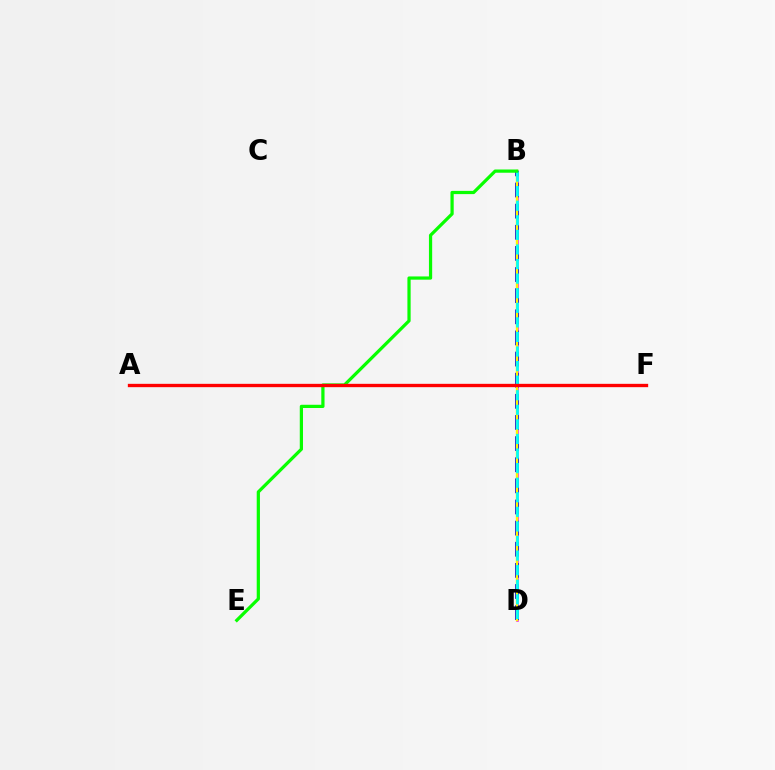{('B', 'D'): [{'color': '#ee00ff', 'line_style': 'solid', 'thickness': 1.8}, {'color': '#0010ff', 'line_style': 'dashed', 'thickness': 2.87}, {'color': '#fcf500', 'line_style': 'solid', 'thickness': 1.73}, {'color': '#00fff6', 'line_style': 'dashed', 'thickness': 1.98}], ('B', 'E'): [{'color': '#08ff00', 'line_style': 'solid', 'thickness': 2.32}], ('A', 'F'): [{'color': '#ff0000', 'line_style': 'solid', 'thickness': 2.4}]}